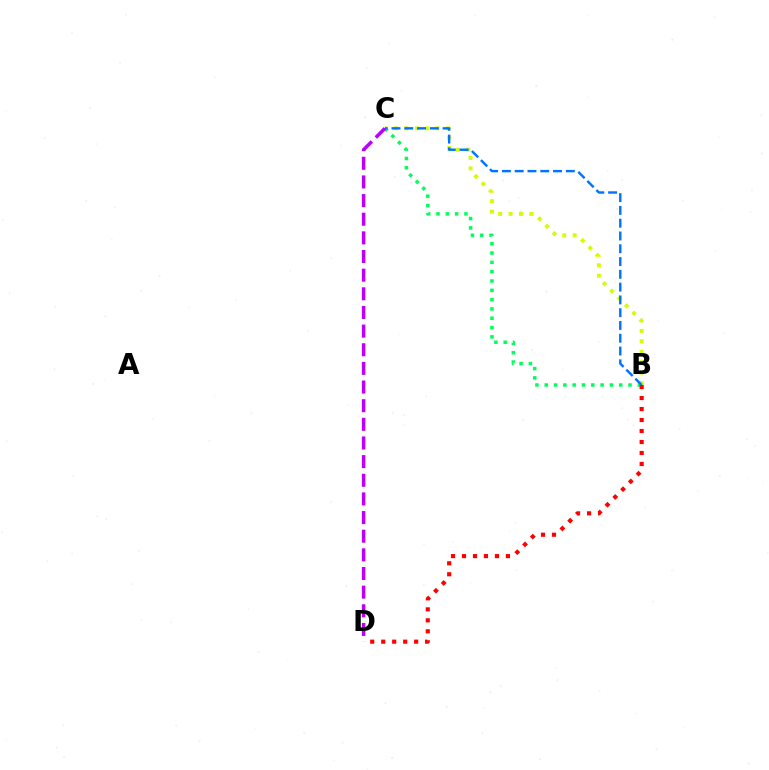{('B', 'C'): [{'color': '#d1ff00', 'line_style': 'dotted', 'thickness': 2.83}, {'color': '#00ff5c', 'line_style': 'dotted', 'thickness': 2.53}, {'color': '#0074ff', 'line_style': 'dashed', 'thickness': 1.74}], ('B', 'D'): [{'color': '#ff0000', 'line_style': 'dotted', 'thickness': 2.98}], ('C', 'D'): [{'color': '#b900ff', 'line_style': 'dashed', 'thickness': 2.53}]}